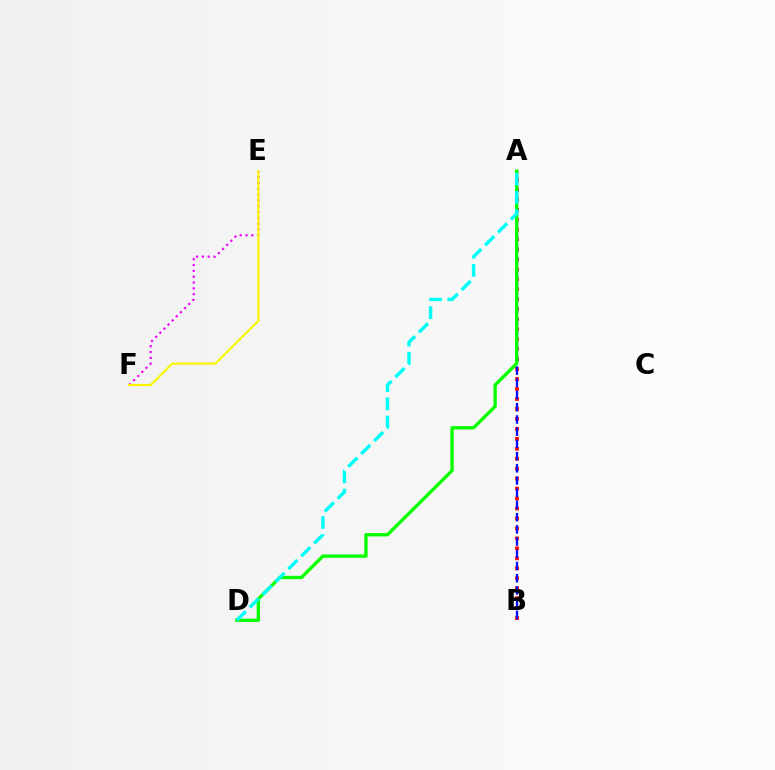{('A', 'B'): [{'color': '#ff0000', 'line_style': 'dotted', 'thickness': 2.71}, {'color': '#0010ff', 'line_style': 'dashed', 'thickness': 1.66}], ('A', 'D'): [{'color': '#08ff00', 'line_style': 'solid', 'thickness': 2.4}, {'color': '#00fff6', 'line_style': 'dashed', 'thickness': 2.47}], ('E', 'F'): [{'color': '#ee00ff', 'line_style': 'dotted', 'thickness': 1.58}, {'color': '#fcf500', 'line_style': 'solid', 'thickness': 1.55}]}